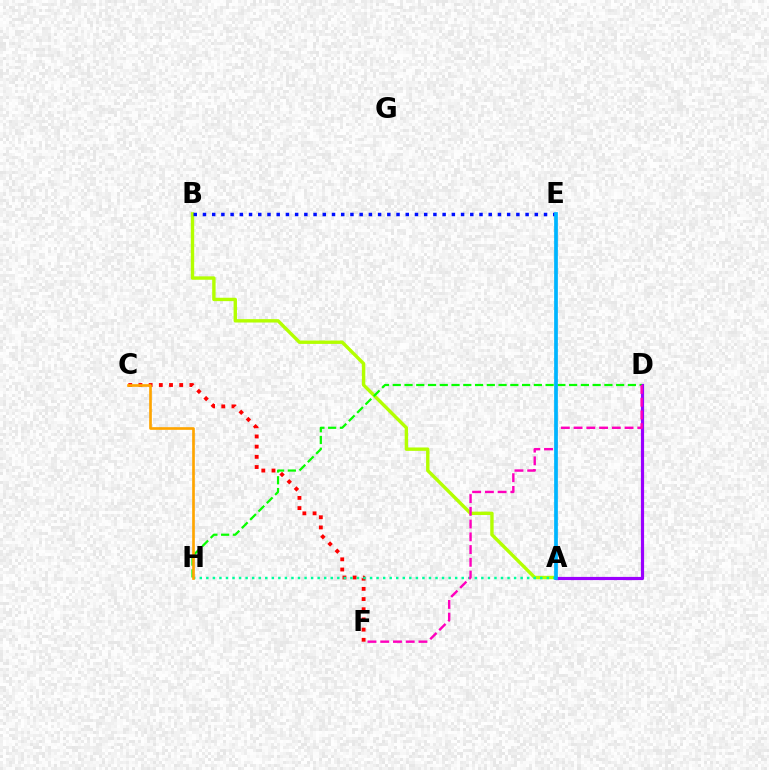{('A', 'B'): [{'color': '#b3ff00', 'line_style': 'solid', 'thickness': 2.44}], ('A', 'D'): [{'color': '#9b00ff', 'line_style': 'solid', 'thickness': 2.29}], ('D', 'H'): [{'color': '#08ff00', 'line_style': 'dashed', 'thickness': 1.6}], ('C', 'F'): [{'color': '#ff0000', 'line_style': 'dotted', 'thickness': 2.77}], ('B', 'E'): [{'color': '#0010ff', 'line_style': 'dotted', 'thickness': 2.5}], ('A', 'H'): [{'color': '#00ff9d', 'line_style': 'dotted', 'thickness': 1.78}], ('C', 'H'): [{'color': '#ffa500', 'line_style': 'solid', 'thickness': 1.92}], ('D', 'F'): [{'color': '#ff00bd', 'line_style': 'dashed', 'thickness': 1.73}], ('A', 'E'): [{'color': '#00b5ff', 'line_style': 'solid', 'thickness': 2.69}]}